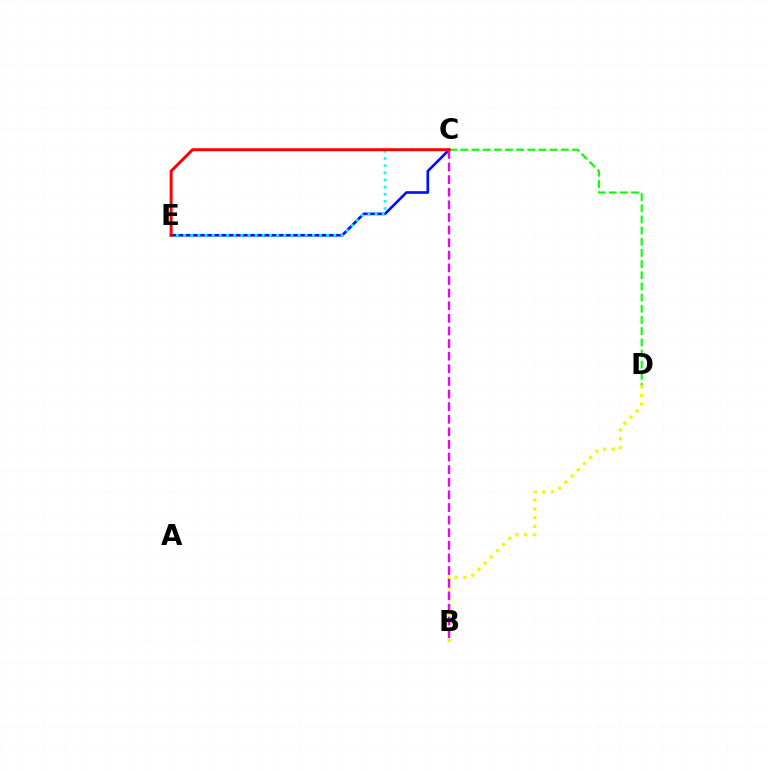{('B', 'D'): [{'color': '#fcf500', 'line_style': 'dotted', 'thickness': 2.37}], ('C', 'E'): [{'color': '#0010ff', 'line_style': 'solid', 'thickness': 1.92}, {'color': '#00fff6', 'line_style': 'dotted', 'thickness': 1.94}, {'color': '#ff0000', 'line_style': 'solid', 'thickness': 2.12}], ('C', 'D'): [{'color': '#08ff00', 'line_style': 'dashed', 'thickness': 1.52}], ('B', 'C'): [{'color': '#ee00ff', 'line_style': 'dashed', 'thickness': 1.71}]}